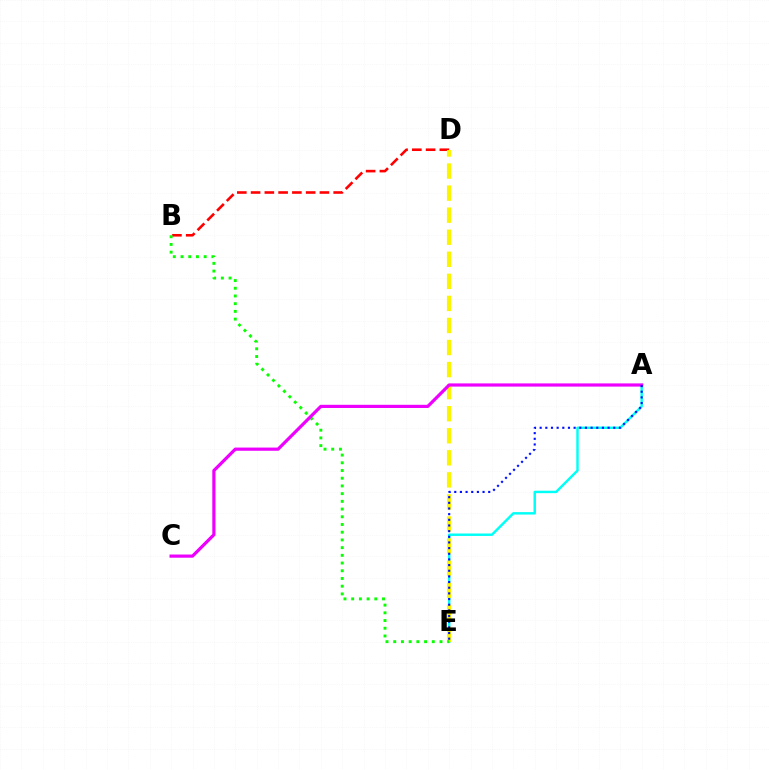{('A', 'E'): [{'color': '#00fff6', 'line_style': 'solid', 'thickness': 1.76}, {'color': '#0010ff', 'line_style': 'dotted', 'thickness': 1.54}], ('B', 'D'): [{'color': '#ff0000', 'line_style': 'dashed', 'thickness': 1.87}], ('D', 'E'): [{'color': '#fcf500', 'line_style': 'dashed', 'thickness': 3.0}], ('B', 'E'): [{'color': '#08ff00', 'line_style': 'dotted', 'thickness': 2.1}], ('A', 'C'): [{'color': '#ee00ff', 'line_style': 'solid', 'thickness': 2.3}]}